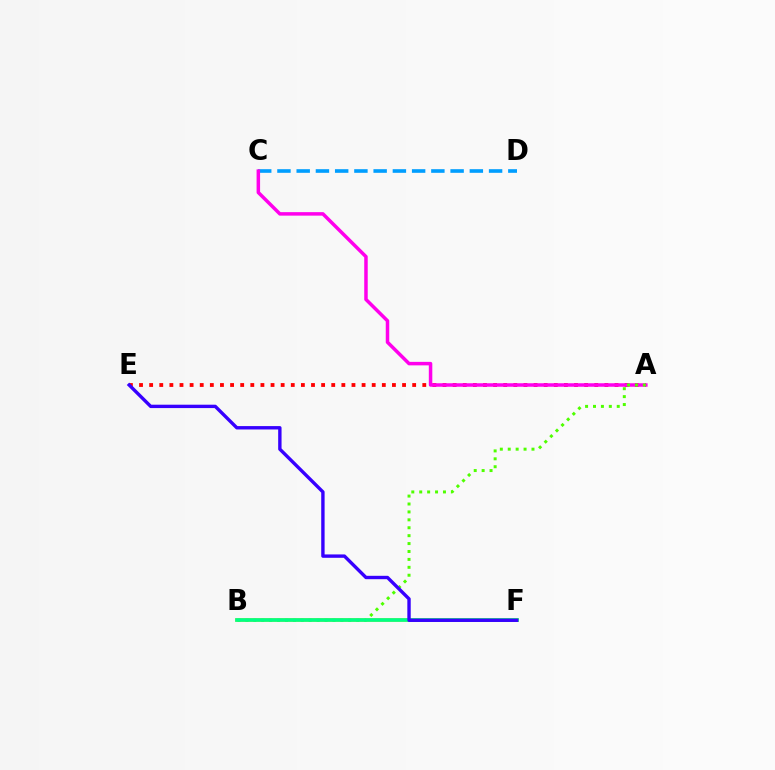{('A', 'E'): [{'color': '#ff0000', 'line_style': 'dotted', 'thickness': 2.75}], ('C', 'D'): [{'color': '#009eff', 'line_style': 'dashed', 'thickness': 2.61}], ('B', 'F'): [{'color': '#ffd500', 'line_style': 'solid', 'thickness': 2.53}, {'color': '#00ff86', 'line_style': 'solid', 'thickness': 2.64}], ('A', 'C'): [{'color': '#ff00ed', 'line_style': 'solid', 'thickness': 2.52}], ('A', 'B'): [{'color': '#4fff00', 'line_style': 'dotted', 'thickness': 2.15}], ('E', 'F'): [{'color': '#3700ff', 'line_style': 'solid', 'thickness': 2.43}]}